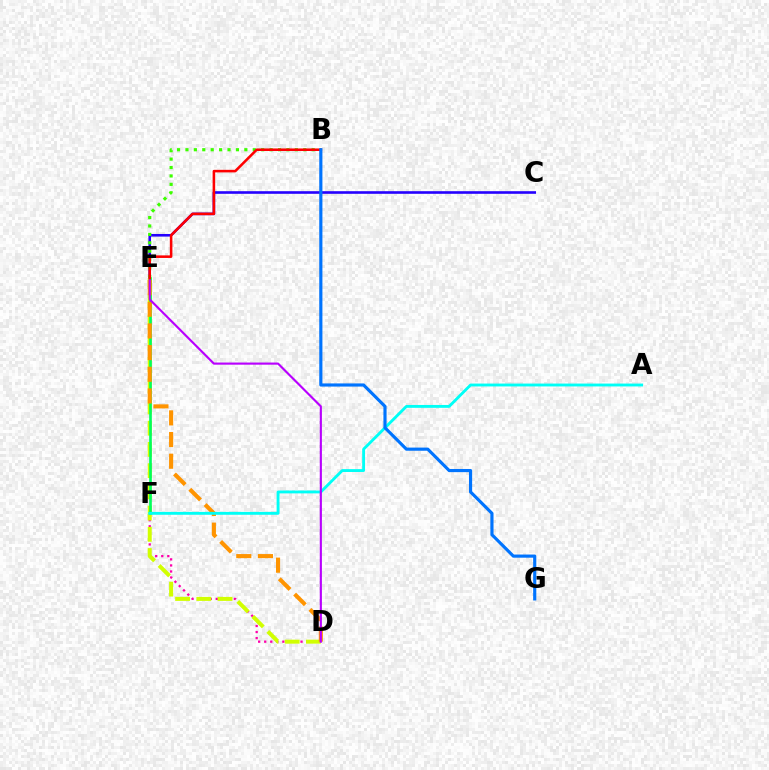{('C', 'E'): [{'color': '#2500ff', 'line_style': 'solid', 'thickness': 1.88}], ('D', 'F'): [{'color': '#ff00ac', 'line_style': 'dotted', 'thickness': 1.64}], ('D', 'E'): [{'color': '#d1ff00', 'line_style': 'dashed', 'thickness': 2.88}, {'color': '#ff9400', 'line_style': 'dashed', 'thickness': 2.94}, {'color': '#b900ff', 'line_style': 'solid', 'thickness': 1.54}], ('E', 'F'): [{'color': '#00ff5c', 'line_style': 'solid', 'thickness': 1.9}], ('B', 'E'): [{'color': '#3dff00', 'line_style': 'dotted', 'thickness': 2.29}, {'color': '#ff0000', 'line_style': 'solid', 'thickness': 1.84}], ('A', 'F'): [{'color': '#00fff6', 'line_style': 'solid', 'thickness': 2.06}], ('B', 'G'): [{'color': '#0074ff', 'line_style': 'solid', 'thickness': 2.27}]}